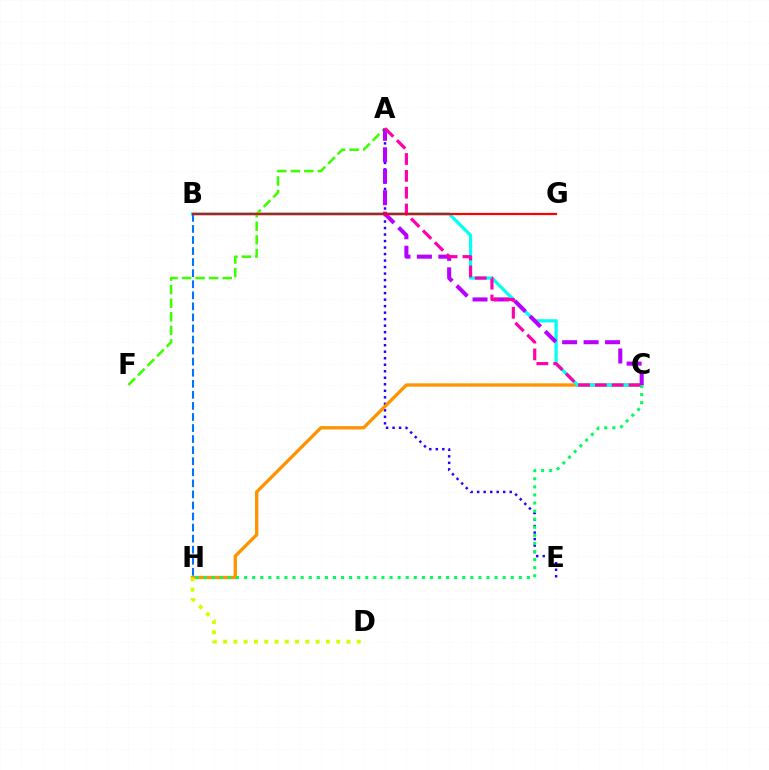{('A', 'E'): [{'color': '#2500ff', 'line_style': 'dotted', 'thickness': 1.77}], ('C', 'H'): [{'color': '#ff9400', 'line_style': 'solid', 'thickness': 2.4}, {'color': '#00ff5c', 'line_style': 'dotted', 'thickness': 2.2}], ('B', 'C'): [{'color': '#00fff6', 'line_style': 'solid', 'thickness': 2.32}], ('A', 'F'): [{'color': '#3dff00', 'line_style': 'dashed', 'thickness': 1.84}], ('B', 'H'): [{'color': '#0074ff', 'line_style': 'dashed', 'thickness': 1.5}], ('A', 'C'): [{'color': '#b900ff', 'line_style': 'dashed', 'thickness': 2.92}, {'color': '#ff00ac', 'line_style': 'dashed', 'thickness': 2.29}], ('B', 'G'): [{'color': '#ff0000', 'line_style': 'solid', 'thickness': 1.59}], ('D', 'H'): [{'color': '#d1ff00', 'line_style': 'dotted', 'thickness': 2.79}]}